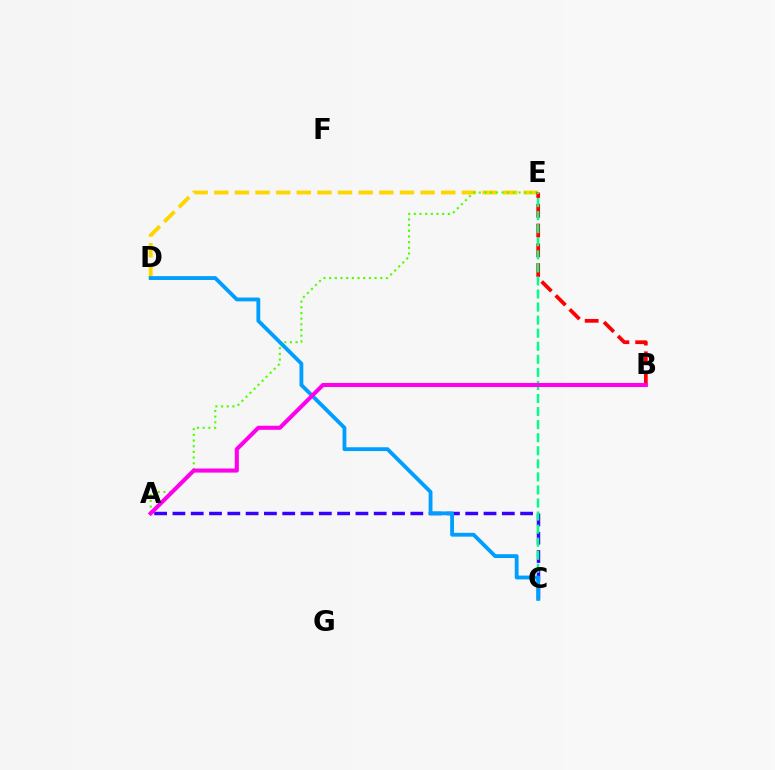{('D', 'E'): [{'color': '#ffd500', 'line_style': 'dashed', 'thickness': 2.8}], ('A', 'E'): [{'color': '#4fff00', 'line_style': 'dotted', 'thickness': 1.54}], ('A', 'C'): [{'color': '#3700ff', 'line_style': 'dashed', 'thickness': 2.49}], ('B', 'E'): [{'color': '#ff0000', 'line_style': 'dashed', 'thickness': 2.69}], ('C', 'E'): [{'color': '#00ff86', 'line_style': 'dashed', 'thickness': 1.77}], ('C', 'D'): [{'color': '#009eff', 'line_style': 'solid', 'thickness': 2.76}], ('A', 'B'): [{'color': '#ff00ed', 'line_style': 'solid', 'thickness': 2.93}]}